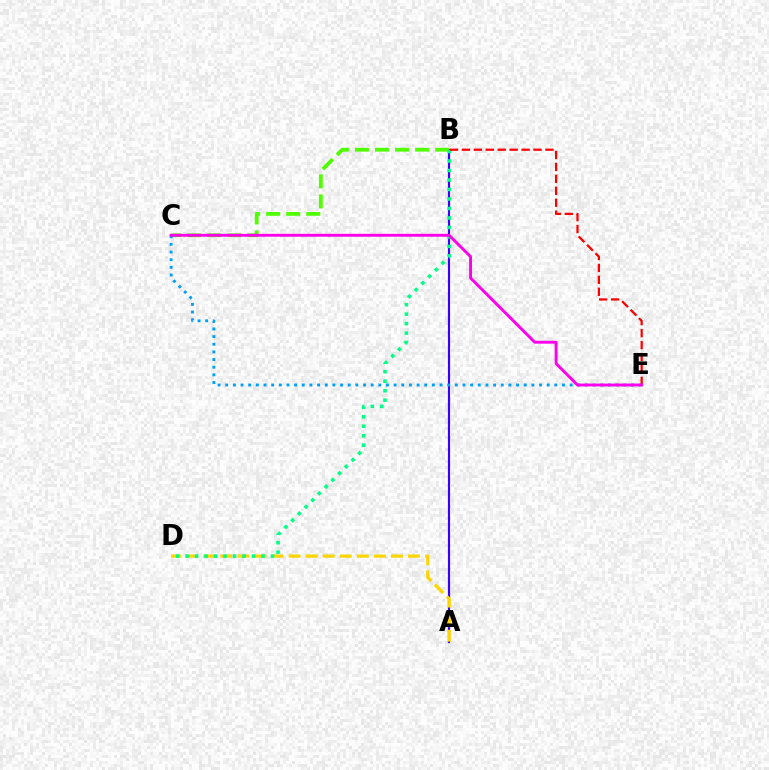{('A', 'B'): [{'color': '#3700ff', 'line_style': 'solid', 'thickness': 1.56}], ('A', 'D'): [{'color': '#ffd500', 'line_style': 'dashed', 'thickness': 2.32}], ('B', 'C'): [{'color': '#4fff00', 'line_style': 'dashed', 'thickness': 2.72}], ('C', 'E'): [{'color': '#009eff', 'line_style': 'dotted', 'thickness': 2.08}, {'color': '#ff00ed', 'line_style': 'solid', 'thickness': 2.09}], ('B', 'D'): [{'color': '#00ff86', 'line_style': 'dotted', 'thickness': 2.58}], ('B', 'E'): [{'color': '#ff0000', 'line_style': 'dashed', 'thickness': 1.62}]}